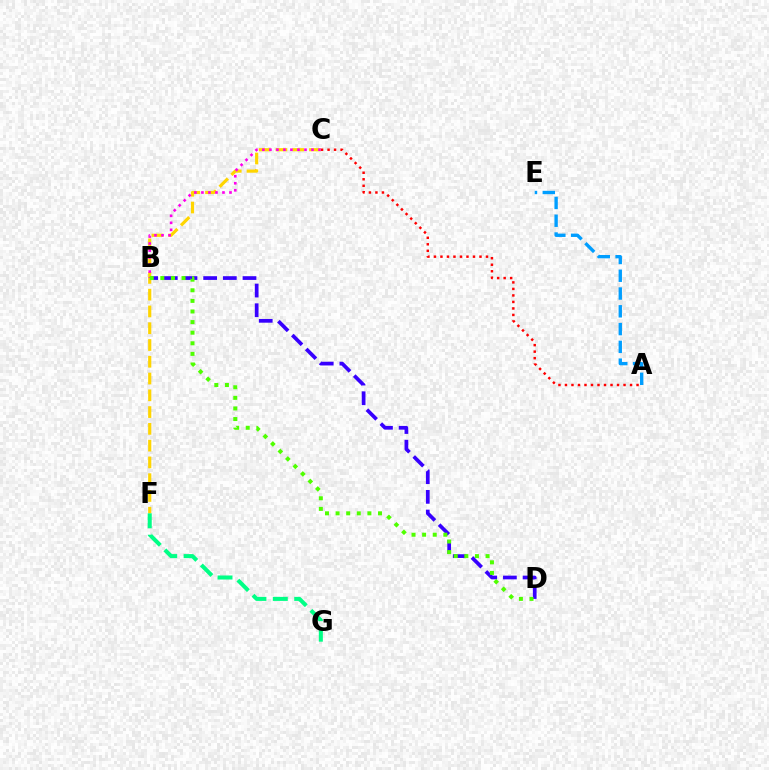{('A', 'C'): [{'color': '#ff0000', 'line_style': 'dotted', 'thickness': 1.77}], ('A', 'E'): [{'color': '#009eff', 'line_style': 'dashed', 'thickness': 2.41}], ('B', 'D'): [{'color': '#3700ff', 'line_style': 'dashed', 'thickness': 2.67}, {'color': '#4fff00', 'line_style': 'dotted', 'thickness': 2.88}], ('C', 'F'): [{'color': '#ffd500', 'line_style': 'dashed', 'thickness': 2.28}], ('B', 'C'): [{'color': '#ff00ed', 'line_style': 'dotted', 'thickness': 1.91}], ('F', 'G'): [{'color': '#00ff86', 'line_style': 'dashed', 'thickness': 2.91}]}